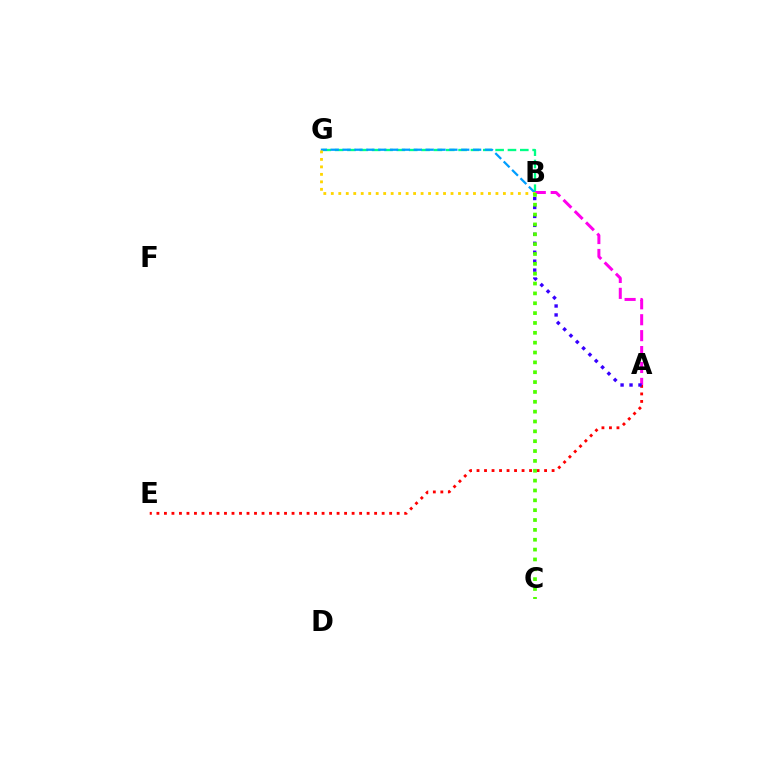{('A', 'E'): [{'color': '#ff0000', 'line_style': 'dotted', 'thickness': 2.04}], ('B', 'G'): [{'color': '#00ff86', 'line_style': 'dashed', 'thickness': 1.68}, {'color': '#009eff', 'line_style': 'dashed', 'thickness': 1.61}, {'color': '#ffd500', 'line_style': 'dotted', 'thickness': 2.03}], ('A', 'B'): [{'color': '#ff00ed', 'line_style': 'dashed', 'thickness': 2.16}, {'color': '#3700ff', 'line_style': 'dotted', 'thickness': 2.43}], ('B', 'C'): [{'color': '#4fff00', 'line_style': 'dotted', 'thickness': 2.68}]}